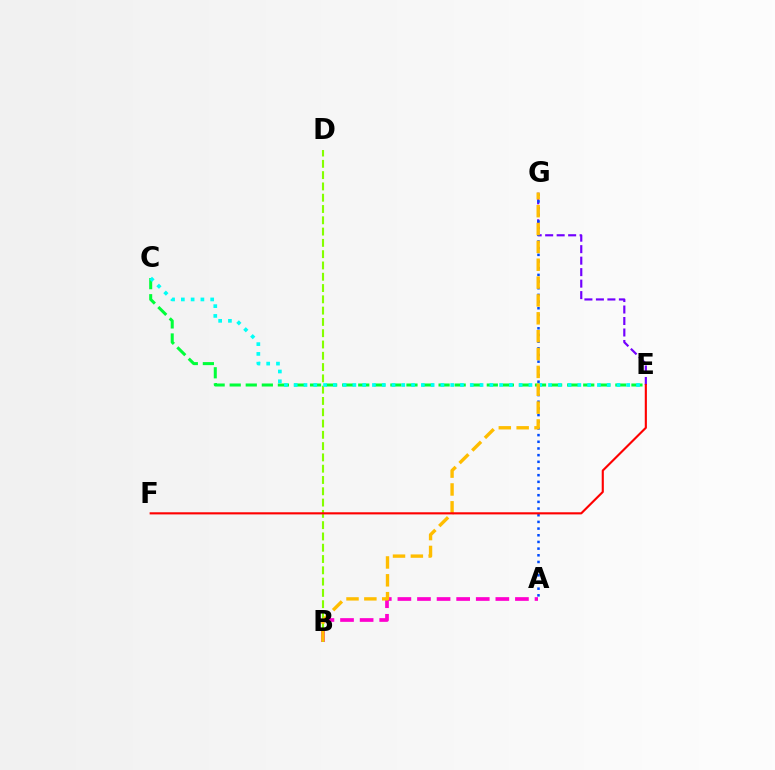{('A', 'B'): [{'color': '#ff00cf', 'line_style': 'dashed', 'thickness': 2.66}], ('C', 'E'): [{'color': '#00ff39', 'line_style': 'dashed', 'thickness': 2.18}, {'color': '#00fff6', 'line_style': 'dotted', 'thickness': 2.66}], ('B', 'D'): [{'color': '#84ff00', 'line_style': 'dashed', 'thickness': 1.53}], ('E', 'G'): [{'color': '#7200ff', 'line_style': 'dashed', 'thickness': 1.56}], ('A', 'G'): [{'color': '#004bff', 'line_style': 'dotted', 'thickness': 1.81}], ('B', 'G'): [{'color': '#ffbd00', 'line_style': 'dashed', 'thickness': 2.43}], ('E', 'F'): [{'color': '#ff0000', 'line_style': 'solid', 'thickness': 1.53}]}